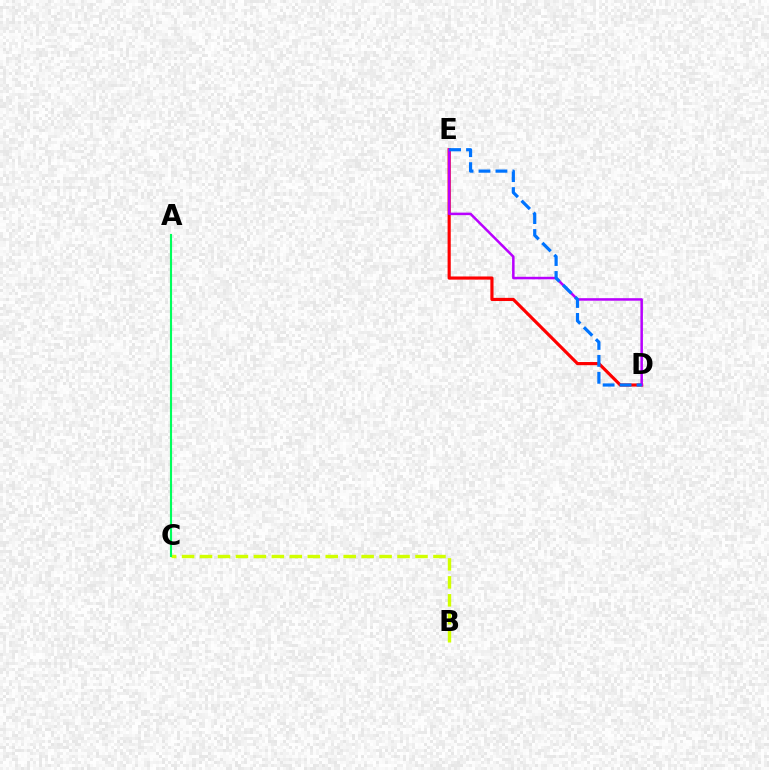{('D', 'E'): [{'color': '#ff0000', 'line_style': 'solid', 'thickness': 2.27}, {'color': '#b900ff', 'line_style': 'solid', 'thickness': 1.82}, {'color': '#0074ff', 'line_style': 'dashed', 'thickness': 2.3}], ('B', 'C'): [{'color': '#d1ff00', 'line_style': 'dashed', 'thickness': 2.44}], ('A', 'C'): [{'color': '#00ff5c', 'line_style': 'solid', 'thickness': 1.53}]}